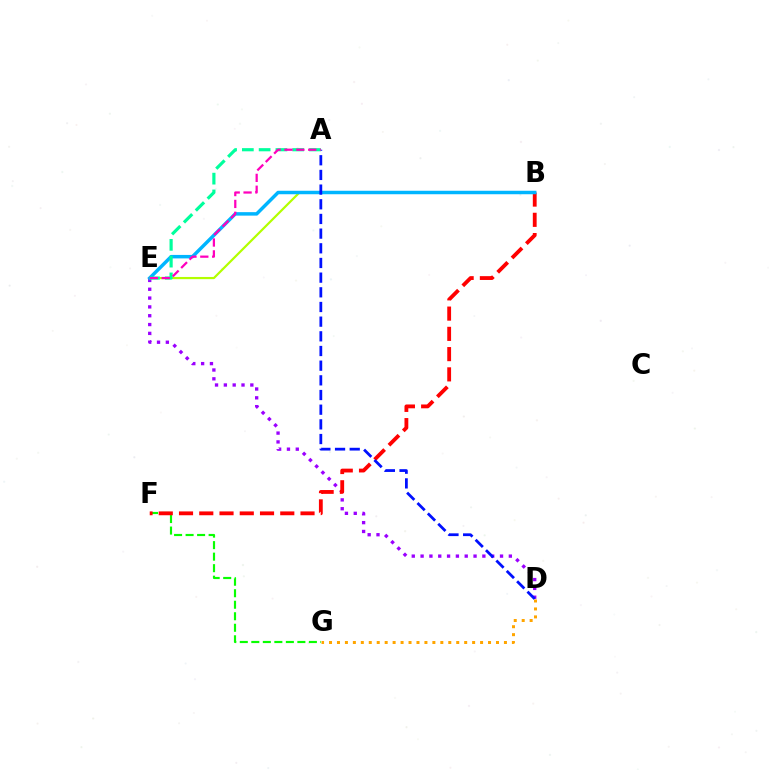{('F', 'G'): [{'color': '#08ff00', 'line_style': 'dashed', 'thickness': 1.56}], ('D', 'E'): [{'color': '#9b00ff', 'line_style': 'dotted', 'thickness': 2.4}], ('B', 'E'): [{'color': '#b3ff00', 'line_style': 'solid', 'thickness': 1.58}, {'color': '#00b5ff', 'line_style': 'solid', 'thickness': 2.5}], ('B', 'F'): [{'color': '#ff0000', 'line_style': 'dashed', 'thickness': 2.75}], ('A', 'D'): [{'color': '#0010ff', 'line_style': 'dashed', 'thickness': 1.99}], ('A', 'E'): [{'color': '#00ff9d', 'line_style': 'dashed', 'thickness': 2.28}, {'color': '#ff00bd', 'line_style': 'dashed', 'thickness': 1.61}], ('D', 'G'): [{'color': '#ffa500', 'line_style': 'dotted', 'thickness': 2.16}]}